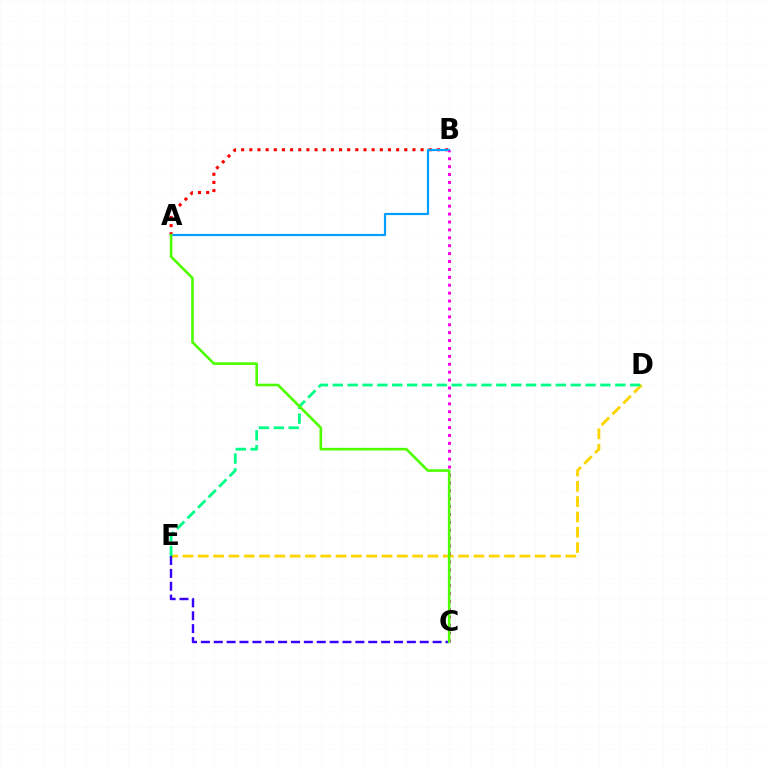{('D', 'E'): [{'color': '#ffd500', 'line_style': 'dashed', 'thickness': 2.08}, {'color': '#00ff86', 'line_style': 'dashed', 'thickness': 2.02}], ('C', 'E'): [{'color': '#3700ff', 'line_style': 'dashed', 'thickness': 1.75}], ('A', 'B'): [{'color': '#ff0000', 'line_style': 'dotted', 'thickness': 2.22}, {'color': '#009eff', 'line_style': 'solid', 'thickness': 1.58}], ('B', 'C'): [{'color': '#ff00ed', 'line_style': 'dotted', 'thickness': 2.15}], ('A', 'C'): [{'color': '#4fff00', 'line_style': 'solid', 'thickness': 1.9}]}